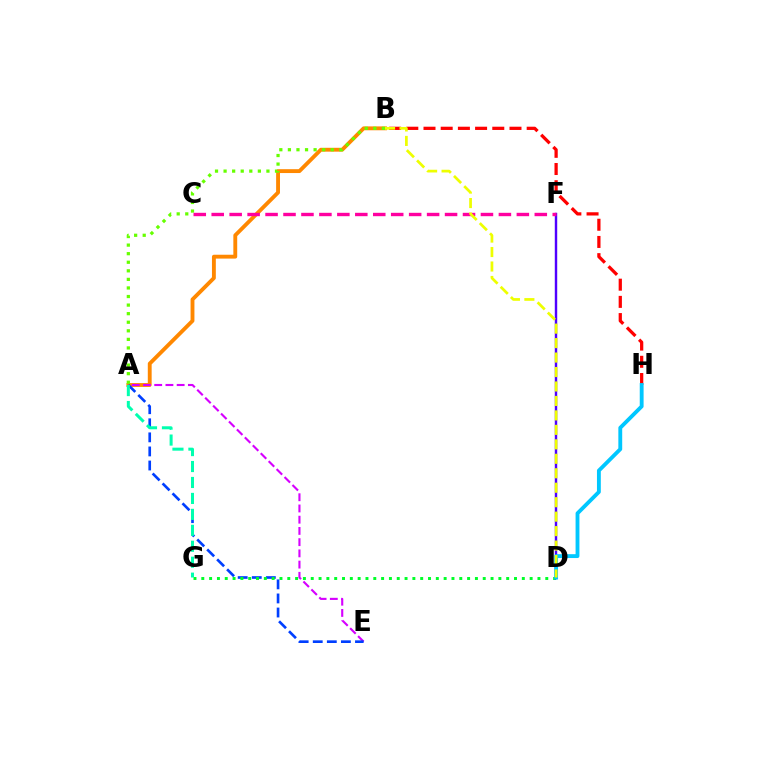{('A', 'B'): [{'color': '#ff8800', 'line_style': 'solid', 'thickness': 2.78}, {'color': '#66ff00', 'line_style': 'dotted', 'thickness': 2.33}], ('B', 'H'): [{'color': '#ff0000', 'line_style': 'dashed', 'thickness': 2.34}], ('A', 'E'): [{'color': '#d600ff', 'line_style': 'dashed', 'thickness': 1.53}, {'color': '#003fff', 'line_style': 'dashed', 'thickness': 1.91}], ('D', 'G'): [{'color': '#00ff27', 'line_style': 'dotted', 'thickness': 2.12}], ('D', 'F'): [{'color': '#4f00ff', 'line_style': 'solid', 'thickness': 1.75}], ('D', 'H'): [{'color': '#00c7ff', 'line_style': 'solid', 'thickness': 2.78}], ('A', 'G'): [{'color': '#00ffaf', 'line_style': 'dashed', 'thickness': 2.17}], ('C', 'F'): [{'color': '#ff00a0', 'line_style': 'dashed', 'thickness': 2.44}], ('B', 'D'): [{'color': '#eeff00', 'line_style': 'dashed', 'thickness': 1.96}]}